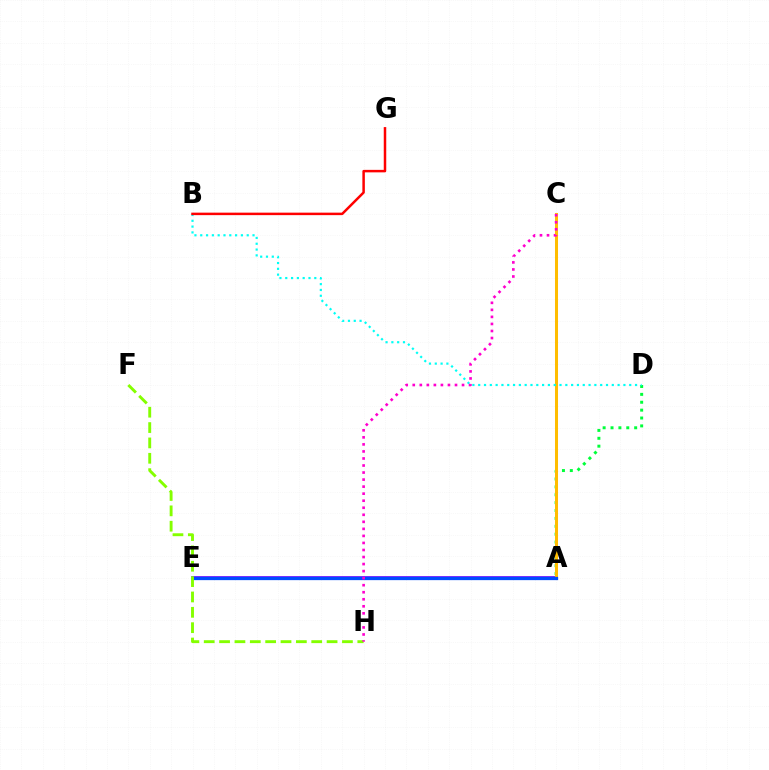{('A', 'D'): [{'color': '#00ff39', 'line_style': 'dotted', 'thickness': 2.14}], ('A', 'E'): [{'color': '#7200ff', 'line_style': 'solid', 'thickness': 2.63}, {'color': '#004bff', 'line_style': 'solid', 'thickness': 2.35}], ('A', 'C'): [{'color': '#ffbd00', 'line_style': 'solid', 'thickness': 2.18}], ('F', 'H'): [{'color': '#84ff00', 'line_style': 'dashed', 'thickness': 2.09}], ('B', 'D'): [{'color': '#00fff6', 'line_style': 'dotted', 'thickness': 1.58}], ('B', 'G'): [{'color': '#ff0000', 'line_style': 'solid', 'thickness': 1.79}], ('C', 'H'): [{'color': '#ff00cf', 'line_style': 'dotted', 'thickness': 1.91}]}